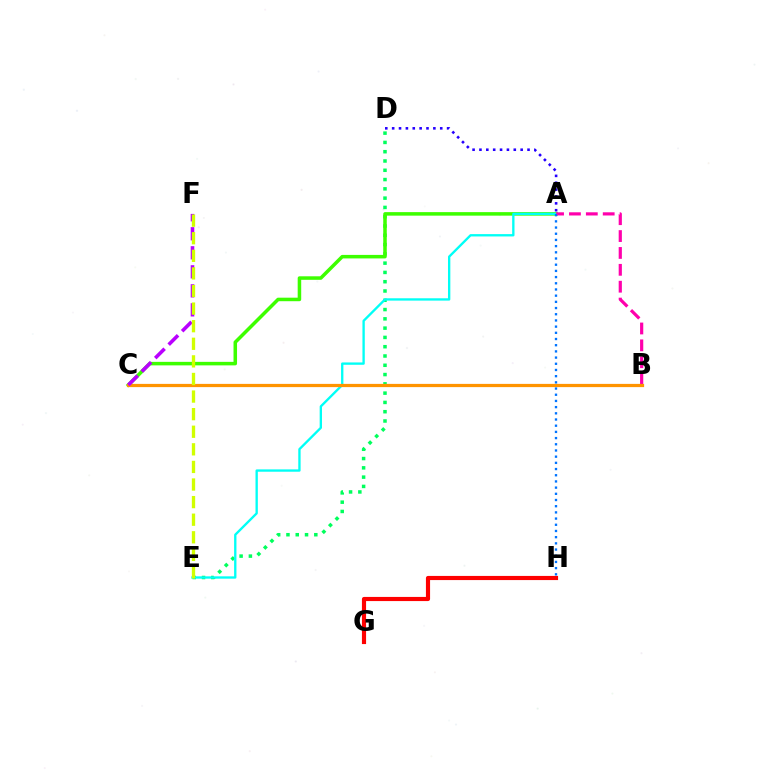{('D', 'E'): [{'color': '#00ff5c', 'line_style': 'dotted', 'thickness': 2.52}], ('G', 'H'): [{'color': '#ff0000', 'line_style': 'solid', 'thickness': 2.99}], ('A', 'C'): [{'color': '#3dff00', 'line_style': 'solid', 'thickness': 2.54}], ('A', 'E'): [{'color': '#00fff6', 'line_style': 'solid', 'thickness': 1.68}], ('A', 'B'): [{'color': '#ff00ac', 'line_style': 'dashed', 'thickness': 2.29}], ('B', 'C'): [{'color': '#ff9400', 'line_style': 'solid', 'thickness': 2.33}], ('C', 'F'): [{'color': '#b900ff', 'line_style': 'dashed', 'thickness': 2.58}], ('E', 'F'): [{'color': '#d1ff00', 'line_style': 'dashed', 'thickness': 2.39}], ('A', 'D'): [{'color': '#2500ff', 'line_style': 'dotted', 'thickness': 1.87}], ('A', 'H'): [{'color': '#0074ff', 'line_style': 'dotted', 'thickness': 1.68}]}